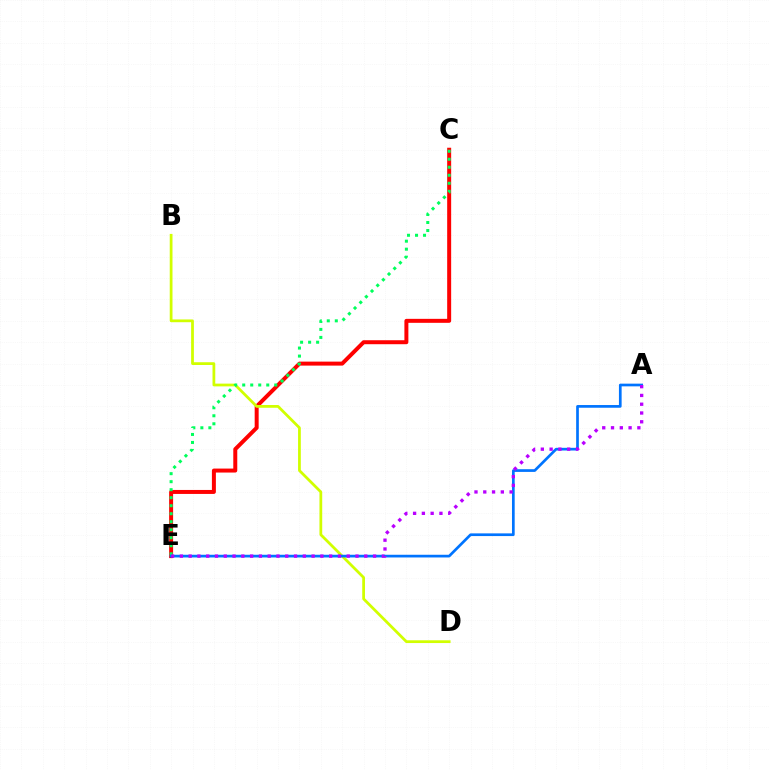{('C', 'E'): [{'color': '#ff0000', 'line_style': 'solid', 'thickness': 2.87}, {'color': '#00ff5c', 'line_style': 'dotted', 'thickness': 2.18}], ('B', 'D'): [{'color': '#d1ff00', 'line_style': 'solid', 'thickness': 1.99}], ('A', 'E'): [{'color': '#0074ff', 'line_style': 'solid', 'thickness': 1.94}, {'color': '#b900ff', 'line_style': 'dotted', 'thickness': 2.39}]}